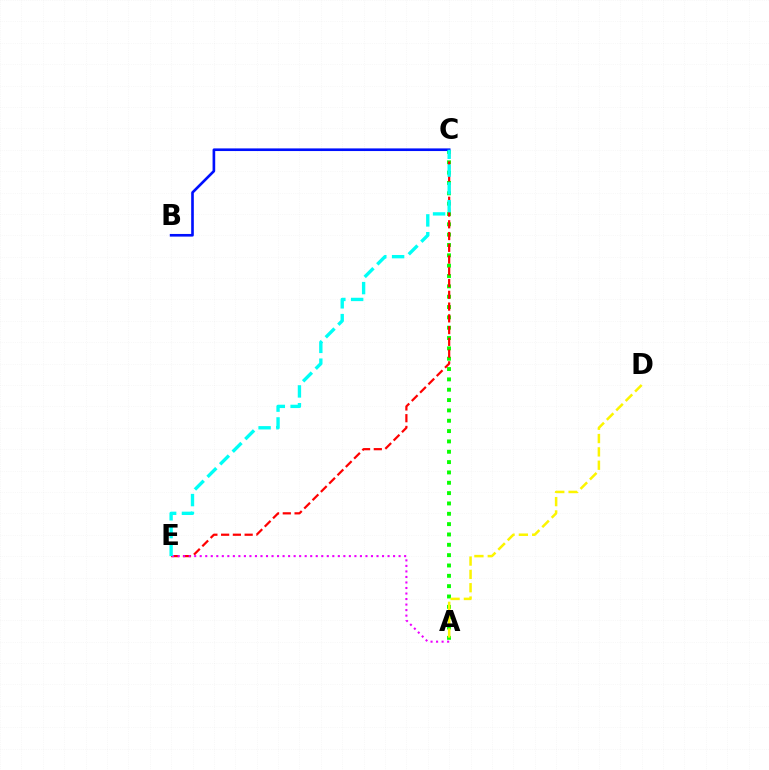{('A', 'C'): [{'color': '#08ff00', 'line_style': 'dotted', 'thickness': 2.81}], ('C', 'E'): [{'color': '#ff0000', 'line_style': 'dashed', 'thickness': 1.6}, {'color': '#00fff6', 'line_style': 'dashed', 'thickness': 2.42}], ('A', 'E'): [{'color': '#ee00ff', 'line_style': 'dotted', 'thickness': 1.5}], ('B', 'C'): [{'color': '#0010ff', 'line_style': 'solid', 'thickness': 1.9}], ('A', 'D'): [{'color': '#fcf500', 'line_style': 'dashed', 'thickness': 1.81}]}